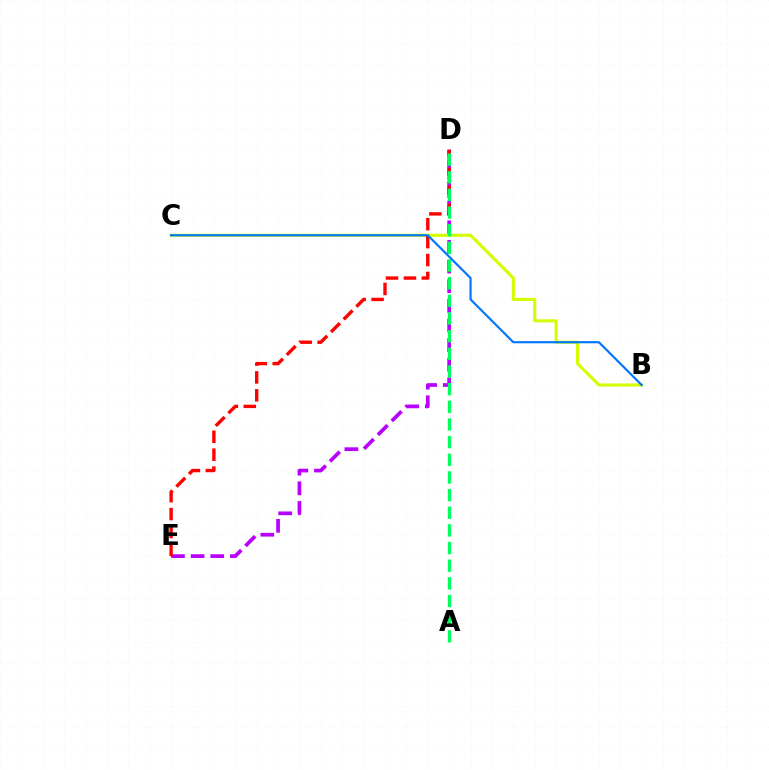{('D', 'E'): [{'color': '#b900ff', 'line_style': 'dashed', 'thickness': 2.67}, {'color': '#ff0000', 'line_style': 'dashed', 'thickness': 2.43}], ('B', 'C'): [{'color': '#d1ff00', 'line_style': 'solid', 'thickness': 2.23}, {'color': '#0074ff', 'line_style': 'solid', 'thickness': 1.55}], ('A', 'D'): [{'color': '#00ff5c', 'line_style': 'dashed', 'thickness': 2.4}]}